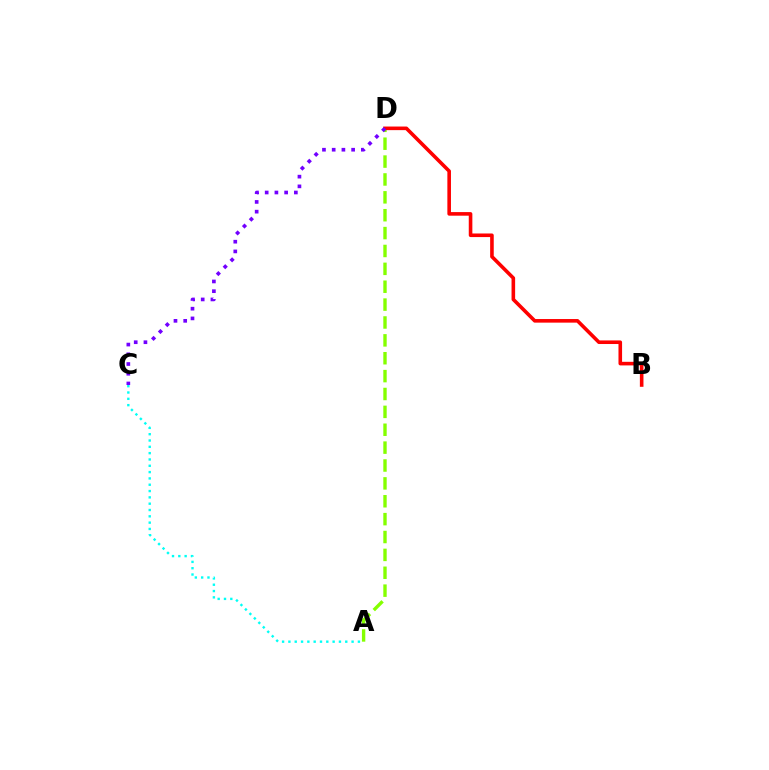{('A', 'C'): [{'color': '#00fff6', 'line_style': 'dotted', 'thickness': 1.72}], ('A', 'D'): [{'color': '#84ff00', 'line_style': 'dashed', 'thickness': 2.43}], ('B', 'D'): [{'color': '#ff0000', 'line_style': 'solid', 'thickness': 2.59}], ('C', 'D'): [{'color': '#7200ff', 'line_style': 'dotted', 'thickness': 2.64}]}